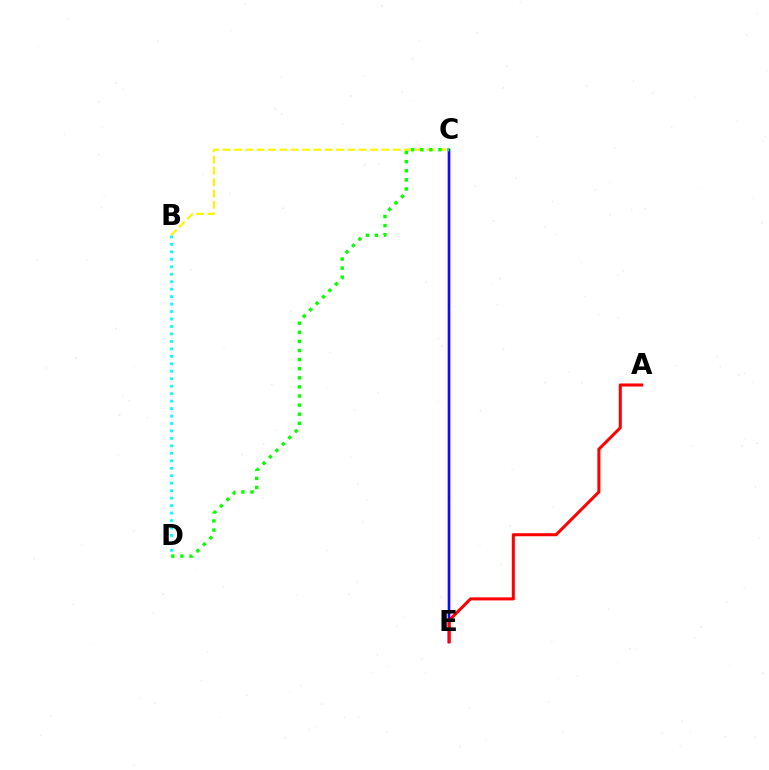{('B', 'C'): [{'color': '#fcf500', 'line_style': 'dashed', 'thickness': 1.54}], ('C', 'E'): [{'color': '#ee00ff', 'line_style': 'solid', 'thickness': 1.77}, {'color': '#0010ff', 'line_style': 'solid', 'thickness': 1.72}], ('C', 'D'): [{'color': '#08ff00', 'line_style': 'dotted', 'thickness': 2.47}], ('A', 'E'): [{'color': '#ff0000', 'line_style': 'solid', 'thickness': 2.19}], ('B', 'D'): [{'color': '#00fff6', 'line_style': 'dotted', 'thickness': 2.03}]}